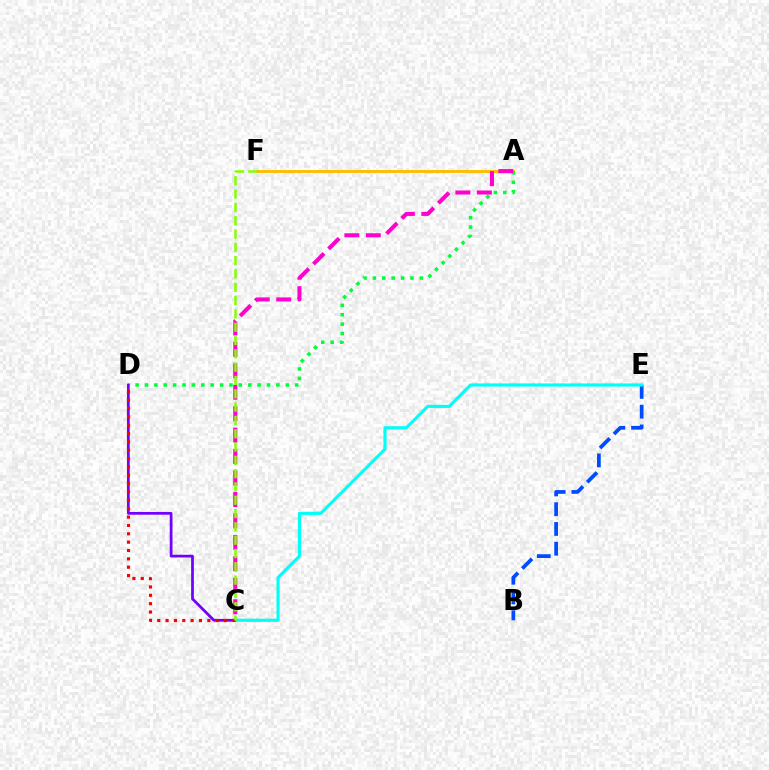{('A', 'F'): [{'color': '#ffbd00', 'line_style': 'solid', 'thickness': 2.08}], ('A', 'D'): [{'color': '#00ff39', 'line_style': 'dotted', 'thickness': 2.55}], ('B', 'E'): [{'color': '#004bff', 'line_style': 'dashed', 'thickness': 2.68}], ('C', 'D'): [{'color': '#7200ff', 'line_style': 'solid', 'thickness': 1.97}, {'color': '#ff0000', 'line_style': 'dotted', 'thickness': 2.27}], ('C', 'E'): [{'color': '#00fff6', 'line_style': 'solid', 'thickness': 2.26}], ('A', 'C'): [{'color': '#ff00cf', 'line_style': 'dashed', 'thickness': 2.91}], ('C', 'F'): [{'color': '#84ff00', 'line_style': 'dashed', 'thickness': 1.81}]}